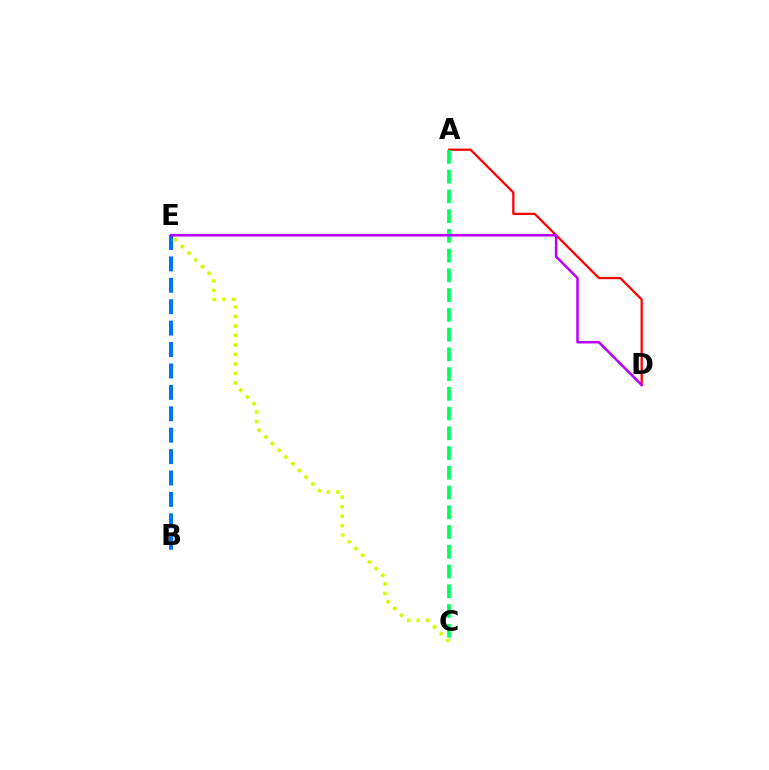{('B', 'E'): [{'color': '#0074ff', 'line_style': 'dashed', 'thickness': 2.91}], ('A', 'D'): [{'color': '#ff0000', 'line_style': 'solid', 'thickness': 1.63}], ('C', 'E'): [{'color': '#d1ff00', 'line_style': 'dotted', 'thickness': 2.58}], ('A', 'C'): [{'color': '#00ff5c', 'line_style': 'dashed', 'thickness': 2.68}], ('D', 'E'): [{'color': '#b900ff', 'line_style': 'solid', 'thickness': 1.82}]}